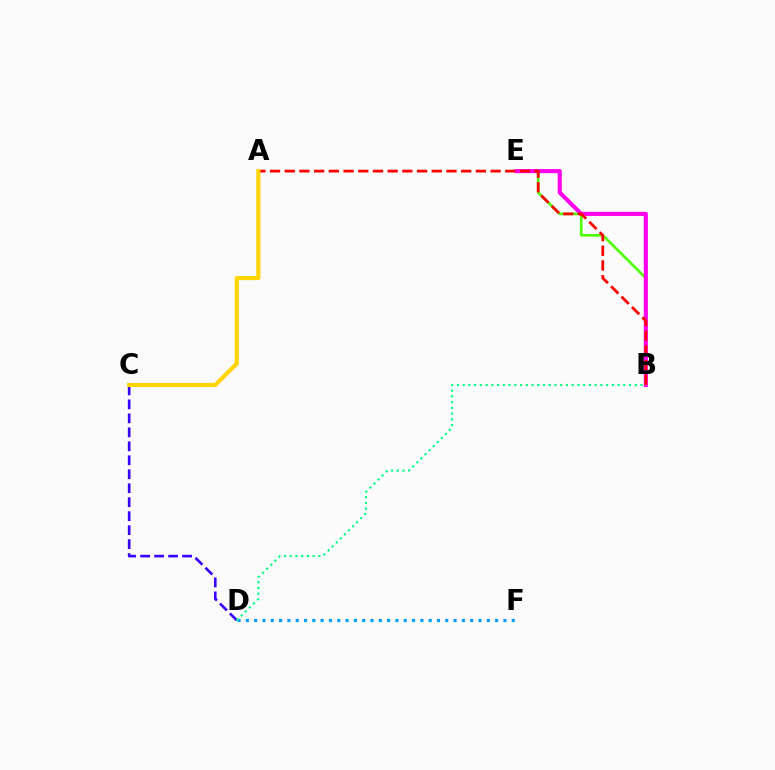{('C', 'D'): [{'color': '#3700ff', 'line_style': 'dashed', 'thickness': 1.9}], ('B', 'E'): [{'color': '#4fff00', 'line_style': 'solid', 'thickness': 1.88}, {'color': '#ff00ed', 'line_style': 'solid', 'thickness': 2.95}], ('A', 'B'): [{'color': '#ff0000', 'line_style': 'dashed', 'thickness': 2.0}], ('A', 'C'): [{'color': '#ffd500', 'line_style': 'solid', 'thickness': 2.98}], ('D', 'F'): [{'color': '#009eff', 'line_style': 'dotted', 'thickness': 2.26}], ('B', 'D'): [{'color': '#00ff86', 'line_style': 'dotted', 'thickness': 1.56}]}